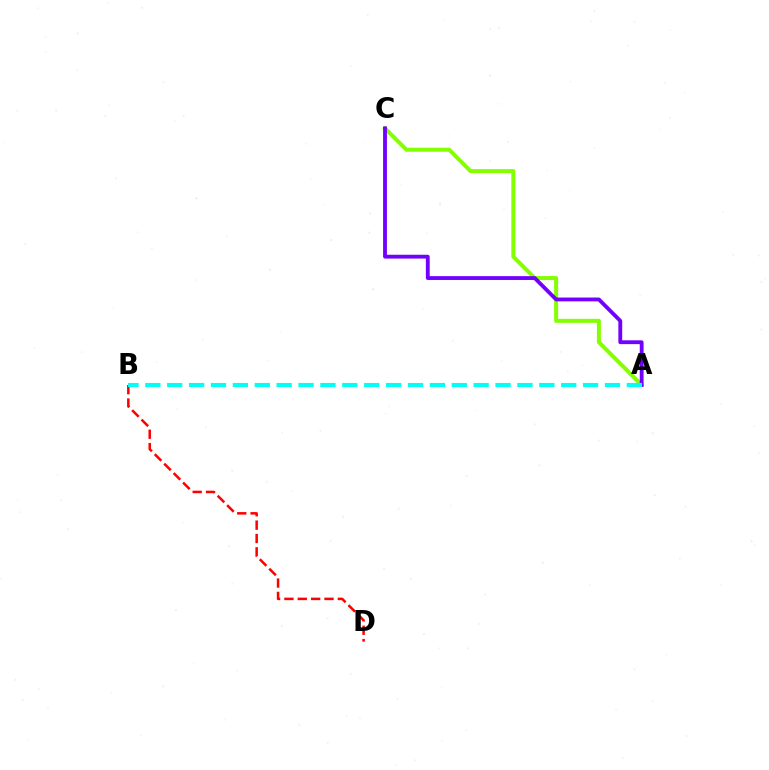{('A', 'C'): [{'color': '#84ff00', 'line_style': 'solid', 'thickness': 2.87}, {'color': '#7200ff', 'line_style': 'solid', 'thickness': 2.76}], ('B', 'D'): [{'color': '#ff0000', 'line_style': 'dashed', 'thickness': 1.81}], ('A', 'B'): [{'color': '#00fff6', 'line_style': 'dashed', 'thickness': 2.97}]}